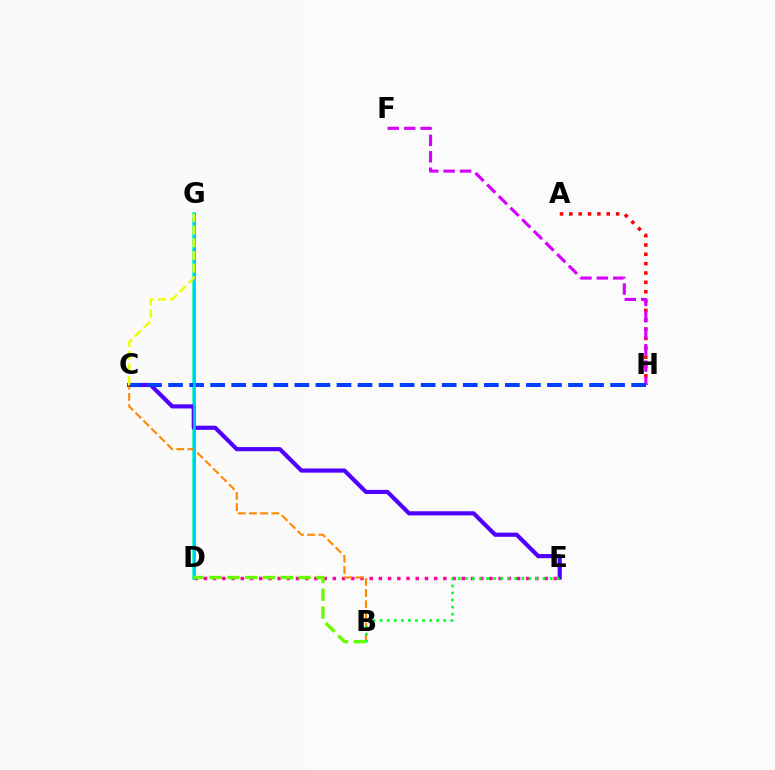{('D', 'G'): [{'color': '#00ffaf', 'line_style': 'solid', 'thickness': 2.53}, {'color': '#00c7ff', 'line_style': 'solid', 'thickness': 1.9}], ('A', 'H'): [{'color': '#ff0000', 'line_style': 'dotted', 'thickness': 2.54}], ('C', 'E'): [{'color': '#4f00ff', 'line_style': 'solid', 'thickness': 2.99}], ('D', 'E'): [{'color': '#ff00a0', 'line_style': 'dotted', 'thickness': 2.5}], ('F', 'H'): [{'color': '#d600ff', 'line_style': 'dashed', 'thickness': 2.23}], ('B', 'C'): [{'color': '#ff8800', 'line_style': 'dashed', 'thickness': 1.52}], ('C', 'H'): [{'color': '#003fff', 'line_style': 'dashed', 'thickness': 2.86}], ('B', 'E'): [{'color': '#00ff27', 'line_style': 'dotted', 'thickness': 1.92}], ('B', 'D'): [{'color': '#66ff00', 'line_style': 'dashed', 'thickness': 2.42}], ('C', 'G'): [{'color': '#eeff00', 'line_style': 'dashed', 'thickness': 1.72}]}